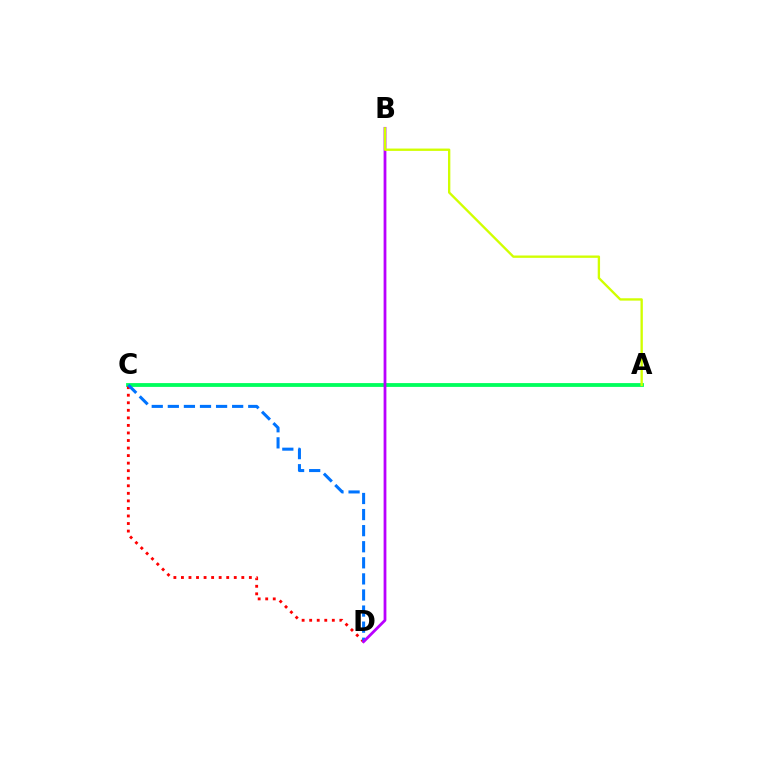{('A', 'C'): [{'color': '#00ff5c', 'line_style': 'solid', 'thickness': 2.75}], ('C', 'D'): [{'color': '#ff0000', 'line_style': 'dotted', 'thickness': 2.05}, {'color': '#0074ff', 'line_style': 'dashed', 'thickness': 2.18}], ('B', 'D'): [{'color': '#b900ff', 'line_style': 'solid', 'thickness': 2.0}], ('A', 'B'): [{'color': '#d1ff00', 'line_style': 'solid', 'thickness': 1.69}]}